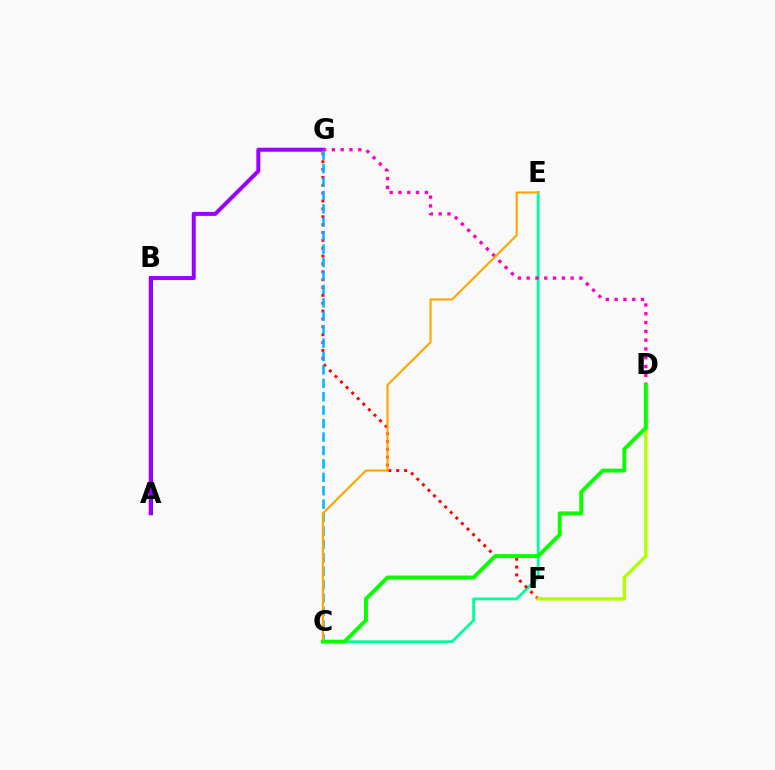{('C', 'E'): [{'color': '#00ff9d', 'line_style': 'solid', 'thickness': 2.02}, {'color': '#ffa500', 'line_style': 'solid', 'thickness': 1.53}], ('A', 'B'): [{'color': '#0010ff', 'line_style': 'solid', 'thickness': 2.81}], ('F', 'G'): [{'color': '#ff0000', 'line_style': 'dotted', 'thickness': 2.14}], ('A', 'G'): [{'color': '#9b00ff', 'line_style': 'solid', 'thickness': 2.87}], ('D', 'G'): [{'color': '#ff00bd', 'line_style': 'dotted', 'thickness': 2.39}], ('C', 'G'): [{'color': '#00b5ff', 'line_style': 'dashed', 'thickness': 1.82}], ('D', 'F'): [{'color': '#b3ff00', 'line_style': 'solid', 'thickness': 2.44}], ('C', 'D'): [{'color': '#08ff00', 'line_style': 'solid', 'thickness': 2.8}]}